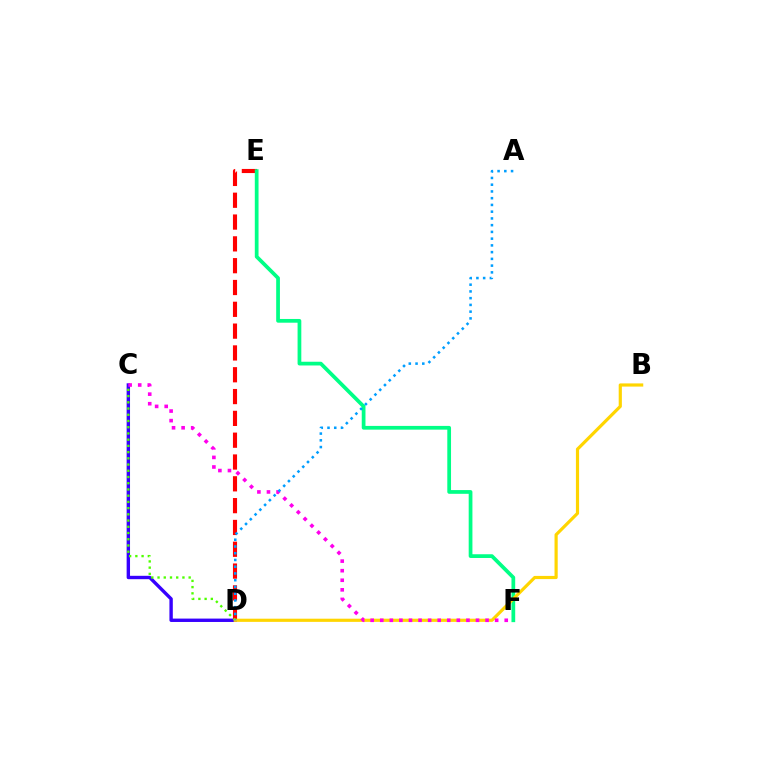{('C', 'D'): [{'color': '#3700ff', 'line_style': 'solid', 'thickness': 2.44}, {'color': '#4fff00', 'line_style': 'dotted', 'thickness': 1.69}], ('D', 'E'): [{'color': '#ff0000', 'line_style': 'dashed', 'thickness': 2.96}], ('E', 'F'): [{'color': '#00ff86', 'line_style': 'solid', 'thickness': 2.69}], ('B', 'D'): [{'color': '#ffd500', 'line_style': 'solid', 'thickness': 2.29}], ('C', 'F'): [{'color': '#ff00ed', 'line_style': 'dotted', 'thickness': 2.6}], ('A', 'D'): [{'color': '#009eff', 'line_style': 'dotted', 'thickness': 1.83}]}